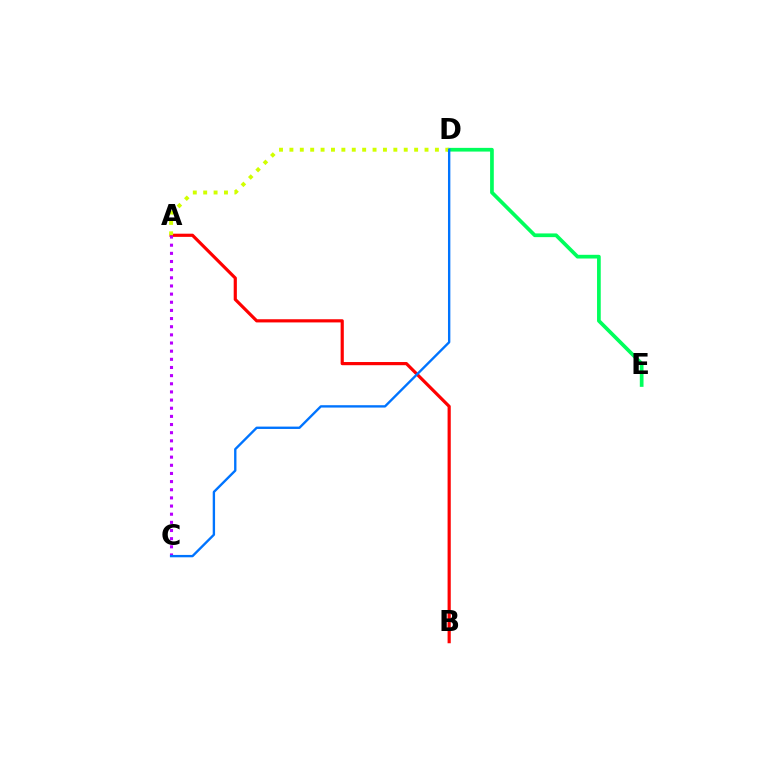{('A', 'B'): [{'color': '#ff0000', 'line_style': 'solid', 'thickness': 2.29}], ('D', 'E'): [{'color': '#00ff5c', 'line_style': 'solid', 'thickness': 2.67}], ('A', 'D'): [{'color': '#d1ff00', 'line_style': 'dotted', 'thickness': 2.82}], ('A', 'C'): [{'color': '#b900ff', 'line_style': 'dotted', 'thickness': 2.21}], ('C', 'D'): [{'color': '#0074ff', 'line_style': 'solid', 'thickness': 1.7}]}